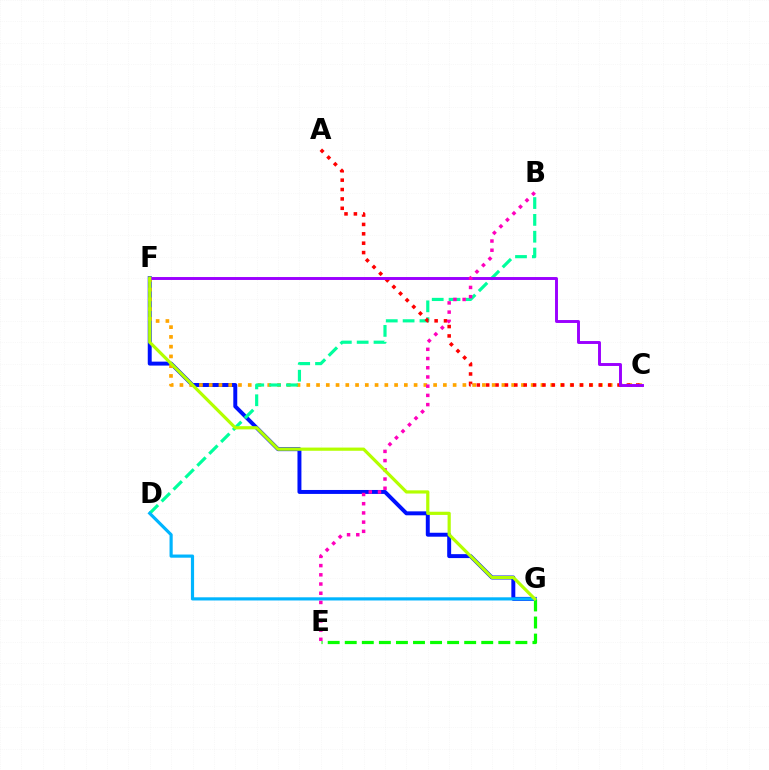{('F', 'G'): [{'color': '#0010ff', 'line_style': 'solid', 'thickness': 2.84}, {'color': '#b3ff00', 'line_style': 'solid', 'thickness': 2.3}], ('E', 'G'): [{'color': '#08ff00', 'line_style': 'dashed', 'thickness': 2.32}], ('C', 'F'): [{'color': '#ffa500', 'line_style': 'dotted', 'thickness': 2.65}, {'color': '#9b00ff', 'line_style': 'solid', 'thickness': 2.1}], ('B', 'D'): [{'color': '#00ff9d', 'line_style': 'dashed', 'thickness': 2.29}], ('A', 'C'): [{'color': '#ff0000', 'line_style': 'dotted', 'thickness': 2.55}], ('D', 'G'): [{'color': '#00b5ff', 'line_style': 'solid', 'thickness': 2.28}], ('B', 'E'): [{'color': '#ff00bd', 'line_style': 'dotted', 'thickness': 2.5}]}